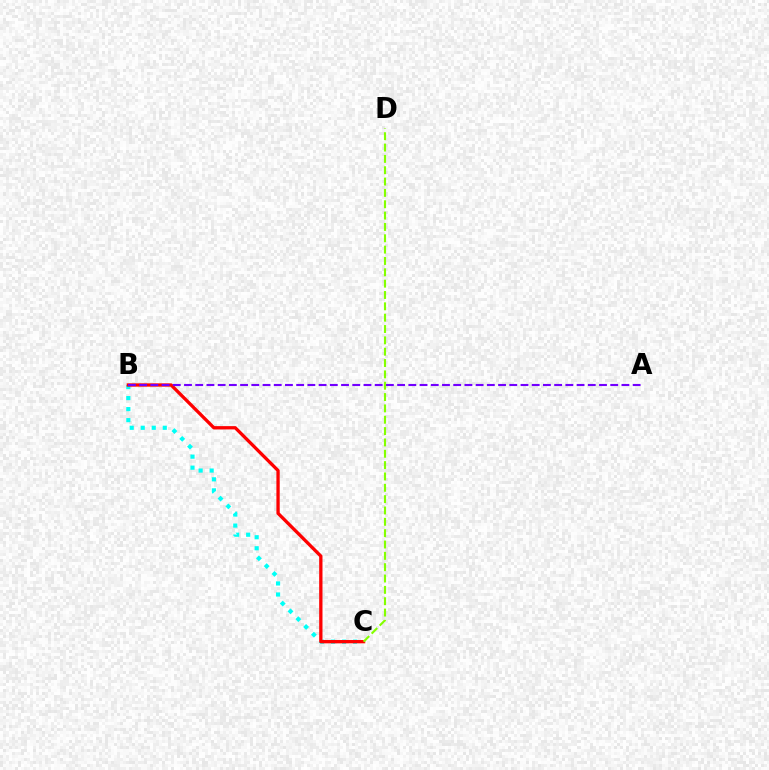{('B', 'C'): [{'color': '#00fff6', 'line_style': 'dotted', 'thickness': 2.99}, {'color': '#ff0000', 'line_style': 'solid', 'thickness': 2.38}], ('A', 'B'): [{'color': '#7200ff', 'line_style': 'dashed', 'thickness': 1.52}], ('C', 'D'): [{'color': '#84ff00', 'line_style': 'dashed', 'thickness': 1.54}]}